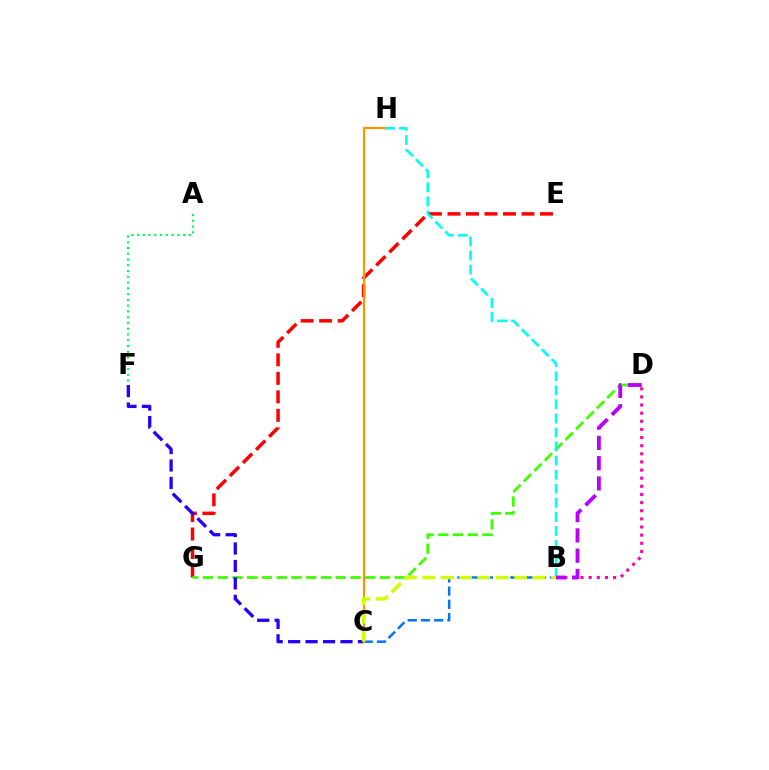{('B', 'D'): [{'color': '#ff00ac', 'line_style': 'dotted', 'thickness': 2.21}, {'color': '#b900ff', 'line_style': 'dashed', 'thickness': 2.75}], ('B', 'C'): [{'color': '#0074ff', 'line_style': 'dashed', 'thickness': 1.8}, {'color': '#d1ff00', 'line_style': 'dashed', 'thickness': 2.5}], ('A', 'F'): [{'color': '#00ff5c', 'line_style': 'dotted', 'thickness': 1.57}], ('E', 'G'): [{'color': '#ff0000', 'line_style': 'dashed', 'thickness': 2.51}], ('D', 'G'): [{'color': '#3dff00', 'line_style': 'dashed', 'thickness': 2.0}], ('B', 'H'): [{'color': '#00fff6', 'line_style': 'dashed', 'thickness': 1.91}], ('C', 'F'): [{'color': '#2500ff', 'line_style': 'dashed', 'thickness': 2.37}], ('C', 'H'): [{'color': '#ff9400', 'line_style': 'solid', 'thickness': 1.59}]}